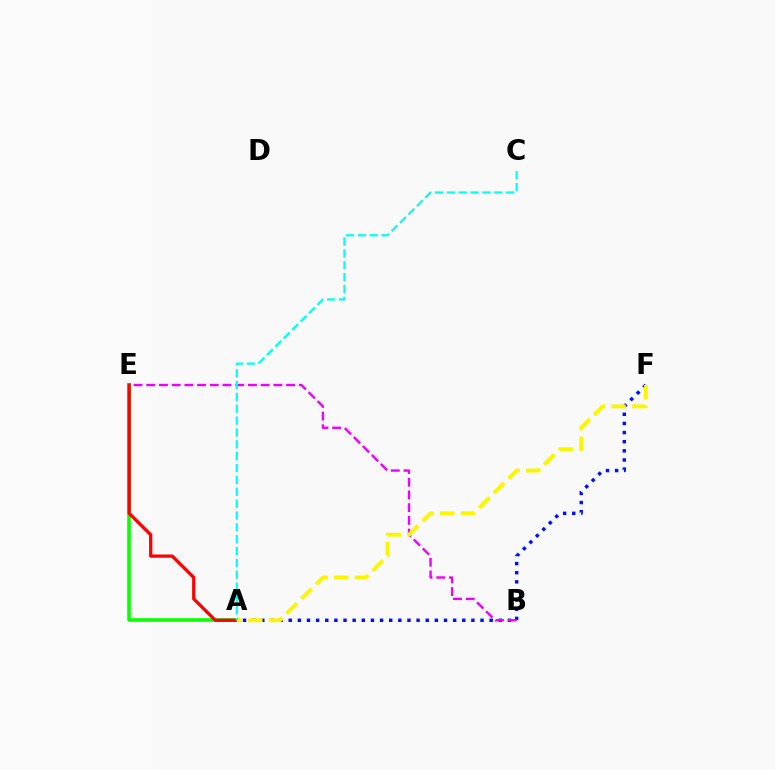{('A', 'F'): [{'color': '#0010ff', 'line_style': 'dotted', 'thickness': 2.48}, {'color': '#fcf500', 'line_style': 'dashed', 'thickness': 2.81}], ('A', 'E'): [{'color': '#08ff00', 'line_style': 'solid', 'thickness': 2.57}, {'color': '#ff0000', 'line_style': 'solid', 'thickness': 2.35}], ('B', 'E'): [{'color': '#ee00ff', 'line_style': 'dashed', 'thickness': 1.73}], ('A', 'C'): [{'color': '#00fff6', 'line_style': 'dashed', 'thickness': 1.61}]}